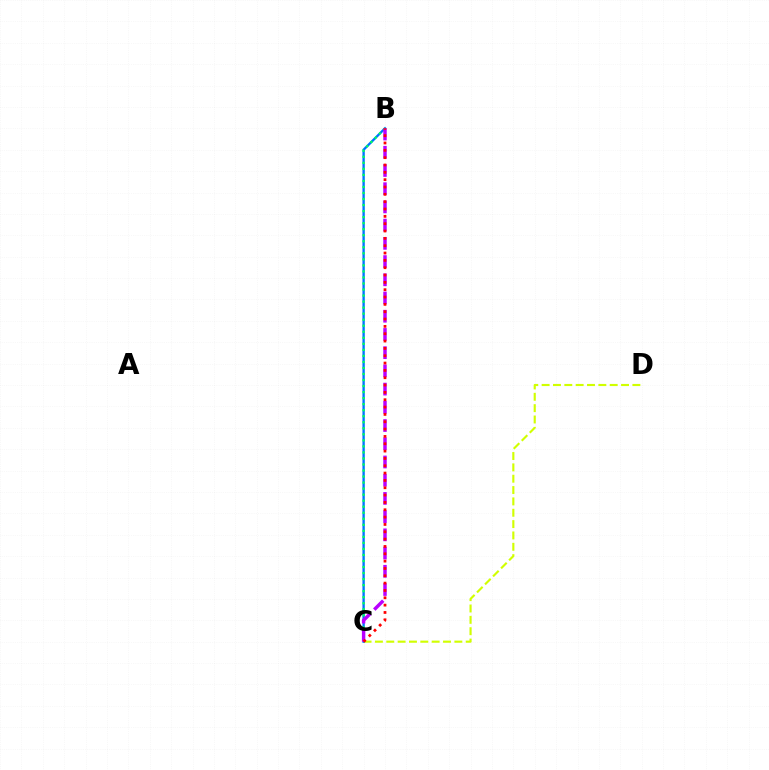{('C', 'D'): [{'color': '#d1ff00', 'line_style': 'dashed', 'thickness': 1.54}], ('B', 'C'): [{'color': '#0074ff', 'line_style': 'solid', 'thickness': 1.69}, {'color': '#00ff5c', 'line_style': 'dotted', 'thickness': 1.64}, {'color': '#b900ff', 'line_style': 'dashed', 'thickness': 2.48}, {'color': '#ff0000', 'line_style': 'dotted', 'thickness': 1.99}]}